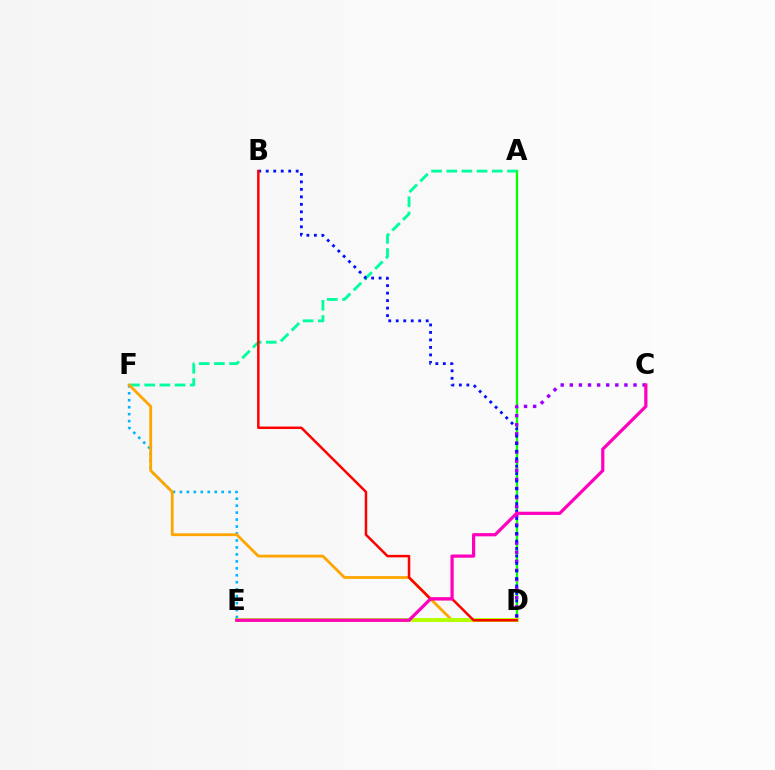{('A', 'D'): [{'color': '#08ff00', 'line_style': 'solid', 'thickness': 1.64}], ('C', 'D'): [{'color': '#9b00ff', 'line_style': 'dotted', 'thickness': 2.47}], ('A', 'F'): [{'color': '#00ff9d', 'line_style': 'dashed', 'thickness': 2.06}], ('E', 'F'): [{'color': '#00b5ff', 'line_style': 'dotted', 'thickness': 1.89}], ('D', 'F'): [{'color': '#ffa500', 'line_style': 'solid', 'thickness': 2.01}], ('D', 'E'): [{'color': '#b3ff00', 'line_style': 'solid', 'thickness': 2.79}], ('B', 'D'): [{'color': '#0010ff', 'line_style': 'dotted', 'thickness': 2.03}, {'color': '#ff0000', 'line_style': 'solid', 'thickness': 1.8}], ('C', 'E'): [{'color': '#ff00bd', 'line_style': 'solid', 'thickness': 2.32}]}